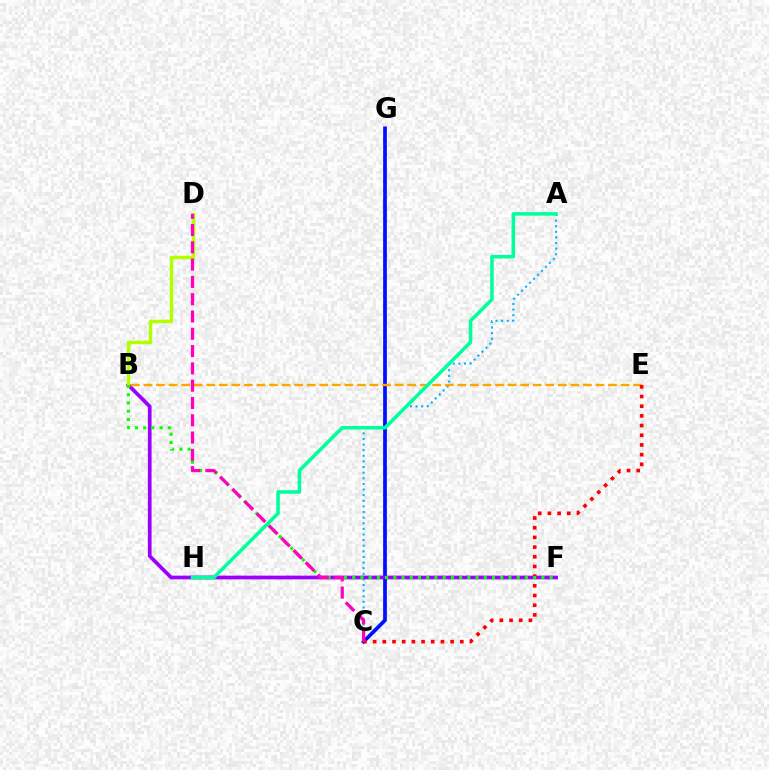{('C', 'G'): [{'color': '#0010ff', 'line_style': 'solid', 'thickness': 2.68}], ('A', 'C'): [{'color': '#00b5ff', 'line_style': 'dotted', 'thickness': 1.53}], ('B', 'F'): [{'color': '#9b00ff', 'line_style': 'solid', 'thickness': 2.68}, {'color': '#08ff00', 'line_style': 'dotted', 'thickness': 2.23}], ('B', 'E'): [{'color': '#ffa500', 'line_style': 'dashed', 'thickness': 1.71}], ('C', 'E'): [{'color': '#ff0000', 'line_style': 'dotted', 'thickness': 2.63}], ('B', 'D'): [{'color': '#b3ff00', 'line_style': 'solid', 'thickness': 2.5}], ('C', 'D'): [{'color': '#ff00bd', 'line_style': 'dashed', 'thickness': 2.35}], ('A', 'H'): [{'color': '#00ff9d', 'line_style': 'solid', 'thickness': 2.55}]}